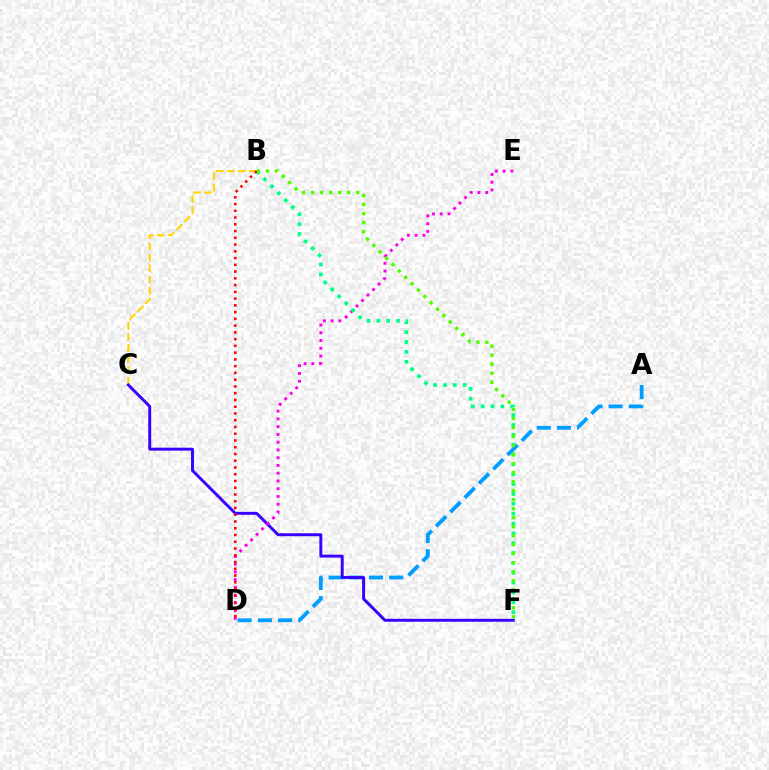{('B', 'C'): [{'color': '#ffd500', 'line_style': 'dashed', 'thickness': 1.5}], ('A', 'D'): [{'color': '#009eff', 'line_style': 'dashed', 'thickness': 2.74}], ('C', 'F'): [{'color': '#3700ff', 'line_style': 'solid', 'thickness': 2.11}], ('D', 'E'): [{'color': '#ff00ed', 'line_style': 'dotted', 'thickness': 2.11}], ('B', 'F'): [{'color': '#00ff86', 'line_style': 'dotted', 'thickness': 2.68}, {'color': '#4fff00', 'line_style': 'dotted', 'thickness': 2.45}], ('B', 'D'): [{'color': '#ff0000', 'line_style': 'dotted', 'thickness': 1.84}]}